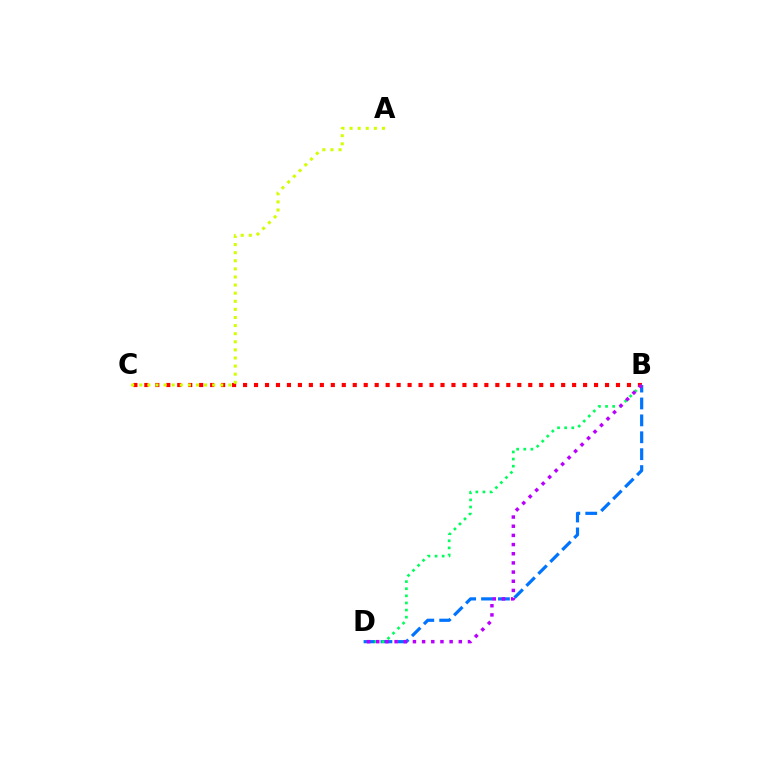{('B', 'C'): [{'color': '#ff0000', 'line_style': 'dotted', 'thickness': 2.98}], ('B', 'D'): [{'color': '#0074ff', 'line_style': 'dashed', 'thickness': 2.3}, {'color': '#00ff5c', 'line_style': 'dotted', 'thickness': 1.93}, {'color': '#b900ff', 'line_style': 'dotted', 'thickness': 2.49}], ('A', 'C'): [{'color': '#d1ff00', 'line_style': 'dotted', 'thickness': 2.2}]}